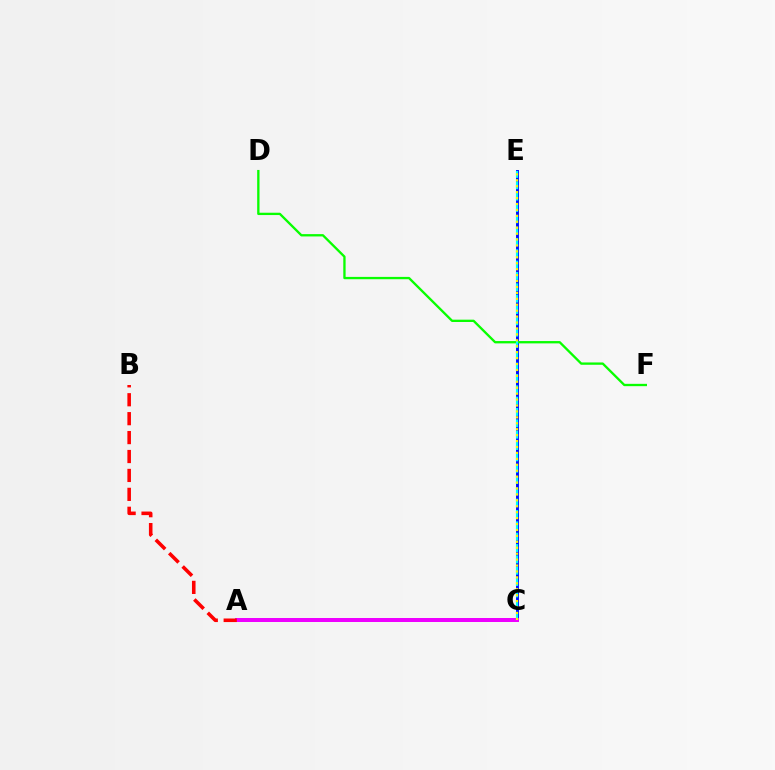{('C', 'E'): [{'color': '#0010ff', 'line_style': 'solid', 'thickness': 2.11}, {'color': '#00fff6', 'line_style': 'dashed', 'thickness': 1.54}, {'color': '#fcf500', 'line_style': 'dotted', 'thickness': 1.61}], ('D', 'F'): [{'color': '#08ff00', 'line_style': 'solid', 'thickness': 1.67}], ('A', 'C'): [{'color': '#ee00ff', 'line_style': 'solid', 'thickness': 2.88}], ('A', 'B'): [{'color': '#ff0000', 'line_style': 'dashed', 'thickness': 2.57}]}